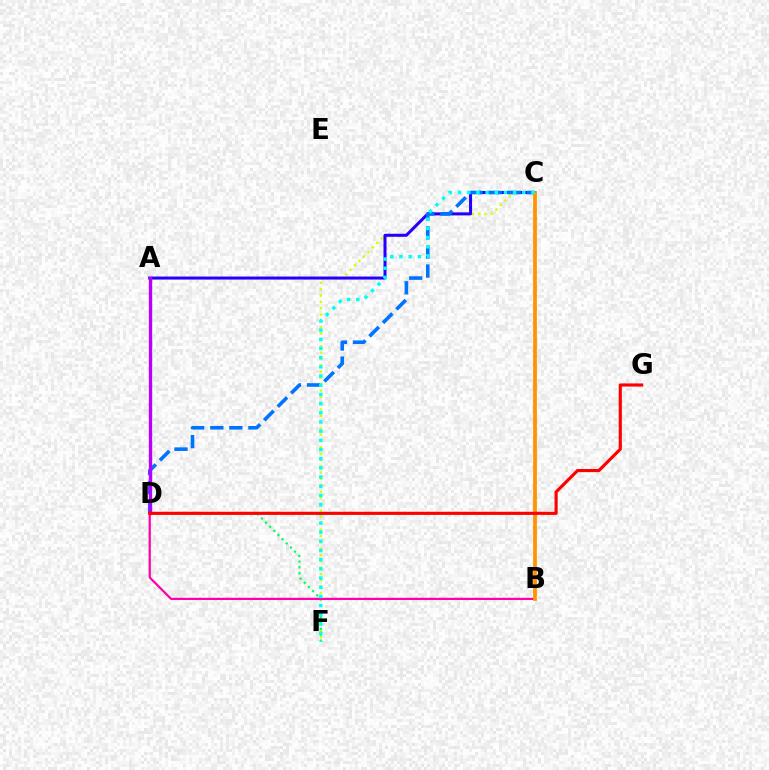{('C', 'F'): [{'color': '#d1ff00', 'line_style': 'dotted', 'thickness': 1.72}, {'color': '#00fff6', 'line_style': 'dotted', 'thickness': 2.49}], ('A', 'C'): [{'color': '#2500ff', 'line_style': 'solid', 'thickness': 2.18}], ('C', 'D'): [{'color': '#0074ff', 'line_style': 'dashed', 'thickness': 2.59}], ('A', 'D'): [{'color': '#3dff00', 'line_style': 'dotted', 'thickness': 2.21}, {'color': '#b900ff', 'line_style': 'solid', 'thickness': 2.4}], ('D', 'F'): [{'color': '#00ff5c', 'line_style': 'dotted', 'thickness': 1.59}], ('B', 'D'): [{'color': '#ff00ac', 'line_style': 'solid', 'thickness': 1.6}], ('B', 'C'): [{'color': '#ff9400', 'line_style': 'solid', 'thickness': 2.7}], ('D', 'G'): [{'color': '#ff0000', 'line_style': 'solid', 'thickness': 2.26}]}